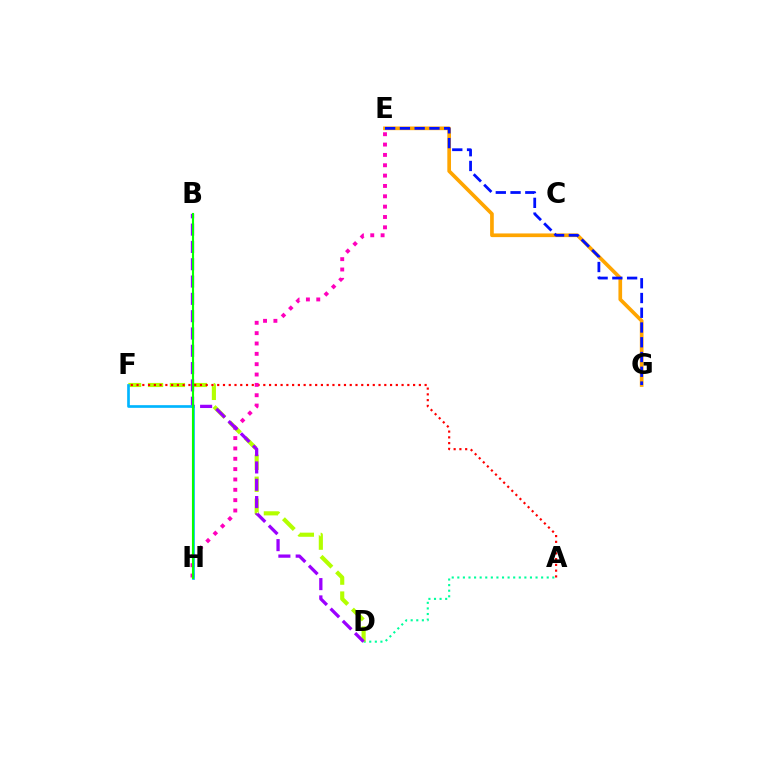{('A', 'D'): [{'color': '#00ff9d', 'line_style': 'dotted', 'thickness': 1.52}], ('D', 'F'): [{'color': '#b3ff00', 'line_style': 'dashed', 'thickness': 2.98}], ('E', 'G'): [{'color': '#ffa500', 'line_style': 'solid', 'thickness': 2.65}, {'color': '#0010ff', 'line_style': 'dashed', 'thickness': 2.0}], ('A', 'F'): [{'color': '#ff0000', 'line_style': 'dotted', 'thickness': 1.57}], ('E', 'H'): [{'color': '#ff00bd', 'line_style': 'dotted', 'thickness': 2.81}], ('B', 'D'): [{'color': '#9b00ff', 'line_style': 'dashed', 'thickness': 2.35}], ('F', 'H'): [{'color': '#00b5ff', 'line_style': 'solid', 'thickness': 1.92}], ('B', 'H'): [{'color': '#08ff00', 'line_style': 'solid', 'thickness': 1.53}]}